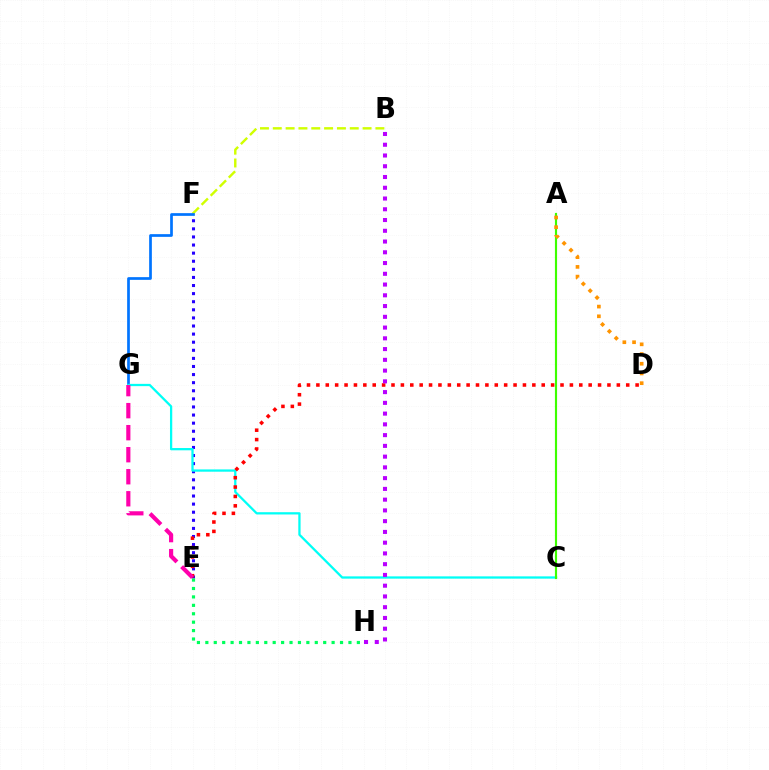{('E', 'F'): [{'color': '#2500ff', 'line_style': 'dotted', 'thickness': 2.2}], ('B', 'F'): [{'color': '#d1ff00', 'line_style': 'dashed', 'thickness': 1.74}], ('F', 'G'): [{'color': '#0074ff', 'line_style': 'solid', 'thickness': 1.95}], ('C', 'G'): [{'color': '#00fff6', 'line_style': 'solid', 'thickness': 1.64}], ('D', 'E'): [{'color': '#ff0000', 'line_style': 'dotted', 'thickness': 2.55}], ('E', 'G'): [{'color': '#ff00ac', 'line_style': 'dashed', 'thickness': 2.99}], ('E', 'H'): [{'color': '#00ff5c', 'line_style': 'dotted', 'thickness': 2.29}], ('A', 'C'): [{'color': '#3dff00', 'line_style': 'solid', 'thickness': 1.55}], ('B', 'H'): [{'color': '#b900ff', 'line_style': 'dotted', 'thickness': 2.92}], ('A', 'D'): [{'color': '#ff9400', 'line_style': 'dotted', 'thickness': 2.64}]}